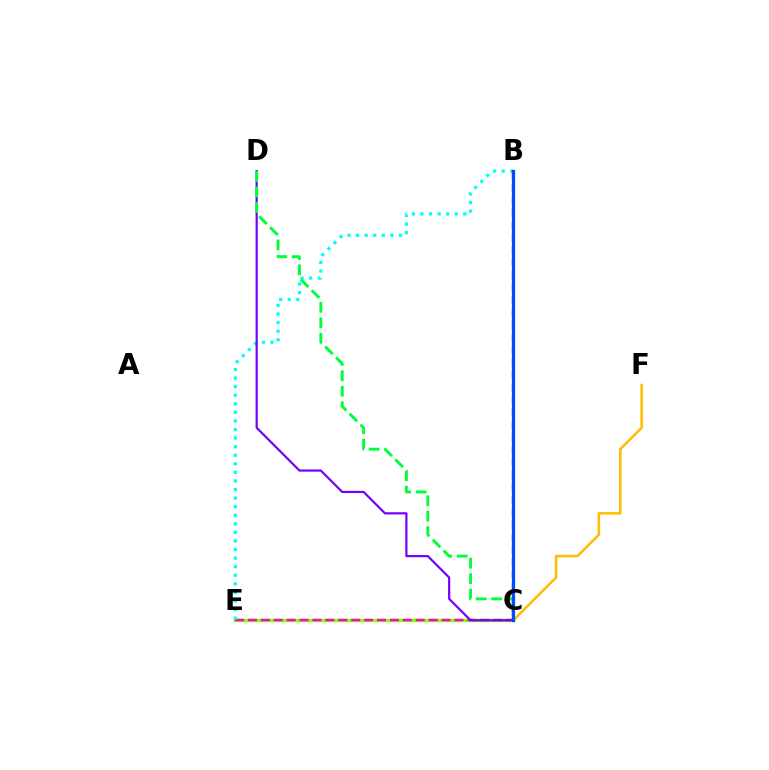{('C', 'E'): [{'color': '#84ff00', 'line_style': 'solid', 'thickness': 2.48}, {'color': '#ff00cf', 'line_style': 'dashed', 'thickness': 1.75}], ('B', 'E'): [{'color': '#00fff6', 'line_style': 'dotted', 'thickness': 2.33}], ('C', 'D'): [{'color': '#7200ff', 'line_style': 'solid', 'thickness': 1.58}, {'color': '#00ff39', 'line_style': 'dashed', 'thickness': 2.1}], ('B', 'C'): [{'color': '#ff0000', 'line_style': 'dashed', 'thickness': 1.7}, {'color': '#004bff', 'line_style': 'solid', 'thickness': 2.33}], ('C', 'F'): [{'color': '#ffbd00', 'line_style': 'solid', 'thickness': 1.82}]}